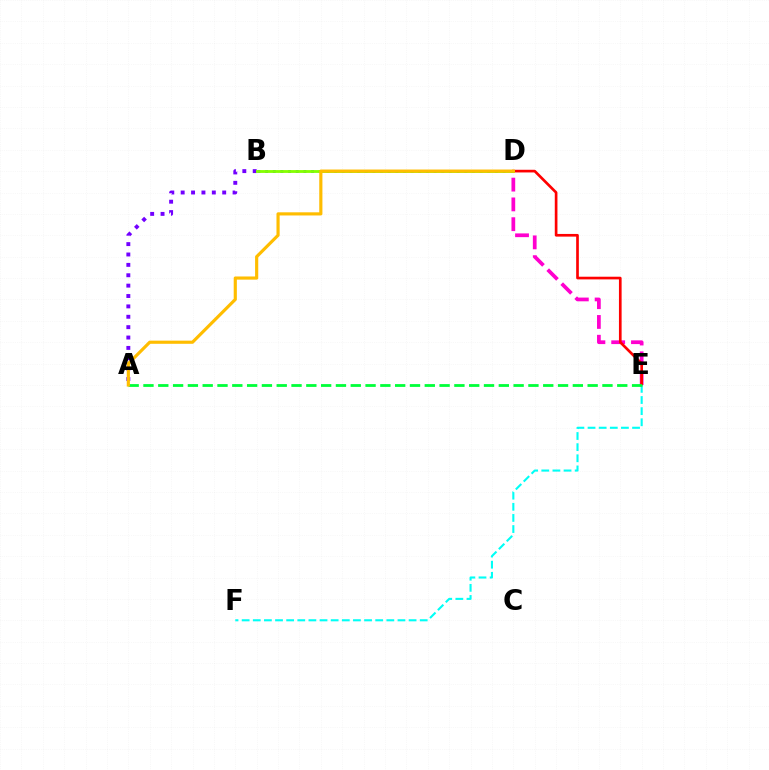{('D', 'E'): [{'color': '#ff00cf', 'line_style': 'dashed', 'thickness': 2.69}, {'color': '#ff0000', 'line_style': 'solid', 'thickness': 1.92}], ('E', 'F'): [{'color': '#00fff6', 'line_style': 'dashed', 'thickness': 1.51}], ('A', 'B'): [{'color': '#7200ff', 'line_style': 'dotted', 'thickness': 2.82}], ('B', 'D'): [{'color': '#004bff', 'line_style': 'dotted', 'thickness': 2.08}, {'color': '#84ff00', 'line_style': 'solid', 'thickness': 2.03}], ('A', 'E'): [{'color': '#00ff39', 'line_style': 'dashed', 'thickness': 2.01}], ('A', 'D'): [{'color': '#ffbd00', 'line_style': 'solid', 'thickness': 2.27}]}